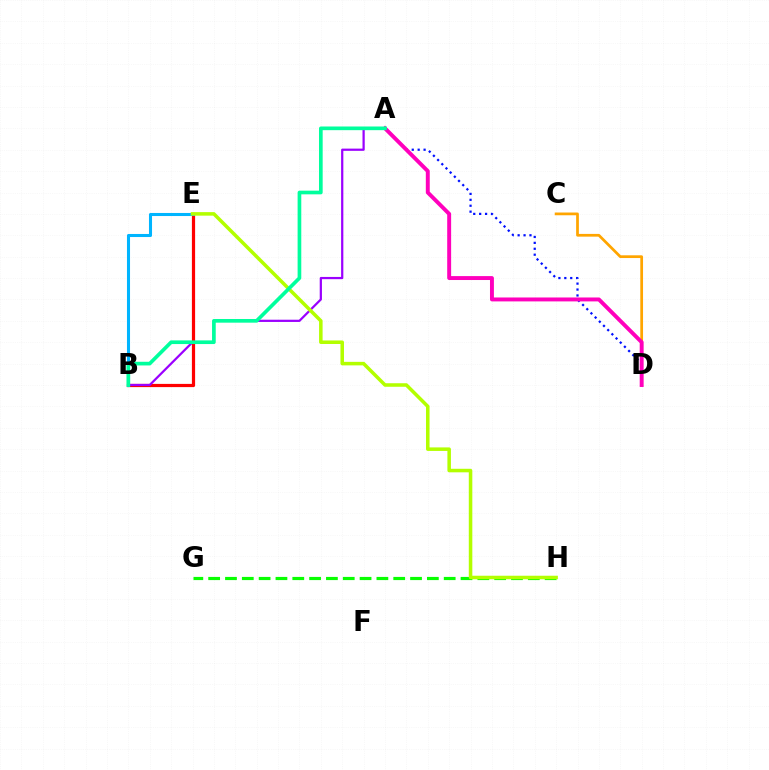{('G', 'H'): [{'color': '#08ff00', 'line_style': 'dashed', 'thickness': 2.29}], ('A', 'D'): [{'color': '#0010ff', 'line_style': 'dotted', 'thickness': 1.61}, {'color': '#ff00bd', 'line_style': 'solid', 'thickness': 2.83}], ('B', 'E'): [{'color': '#ff0000', 'line_style': 'solid', 'thickness': 2.31}, {'color': '#00b5ff', 'line_style': 'solid', 'thickness': 2.21}], ('C', 'D'): [{'color': '#ffa500', 'line_style': 'solid', 'thickness': 1.97}], ('A', 'B'): [{'color': '#9b00ff', 'line_style': 'solid', 'thickness': 1.6}, {'color': '#00ff9d', 'line_style': 'solid', 'thickness': 2.64}], ('E', 'H'): [{'color': '#b3ff00', 'line_style': 'solid', 'thickness': 2.54}]}